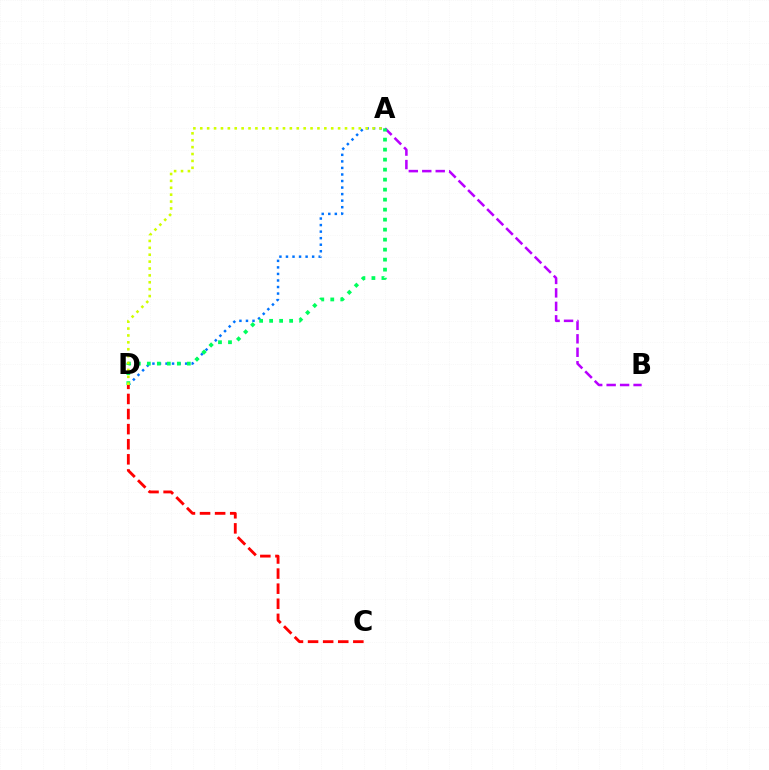{('A', 'B'): [{'color': '#b900ff', 'line_style': 'dashed', 'thickness': 1.83}], ('A', 'D'): [{'color': '#0074ff', 'line_style': 'dotted', 'thickness': 1.78}, {'color': '#00ff5c', 'line_style': 'dotted', 'thickness': 2.72}, {'color': '#d1ff00', 'line_style': 'dotted', 'thickness': 1.87}], ('C', 'D'): [{'color': '#ff0000', 'line_style': 'dashed', 'thickness': 2.05}]}